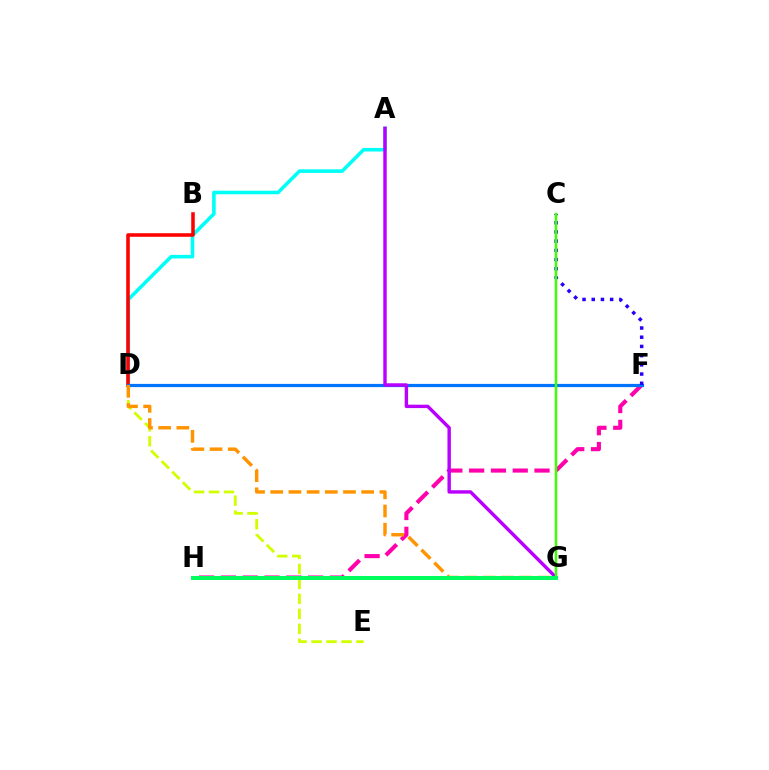{('F', 'H'): [{'color': '#ff00ac', 'line_style': 'dashed', 'thickness': 2.96}], ('A', 'D'): [{'color': '#00fff6', 'line_style': 'solid', 'thickness': 2.58}], ('D', 'E'): [{'color': '#d1ff00', 'line_style': 'dashed', 'thickness': 2.04}], ('B', 'D'): [{'color': '#ff0000', 'line_style': 'solid', 'thickness': 2.56}], ('D', 'F'): [{'color': '#0074ff', 'line_style': 'solid', 'thickness': 2.3}], ('C', 'F'): [{'color': '#2500ff', 'line_style': 'dotted', 'thickness': 2.5}], ('A', 'G'): [{'color': '#b900ff', 'line_style': 'solid', 'thickness': 2.46}], ('D', 'G'): [{'color': '#ff9400', 'line_style': 'dashed', 'thickness': 2.47}], ('C', 'G'): [{'color': '#3dff00', 'line_style': 'solid', 'thickness': 1.77}], ('G', 'H'): [{'color': '#00ff5c', 'line_style': 'solid', 'thickness': 2.86}]}